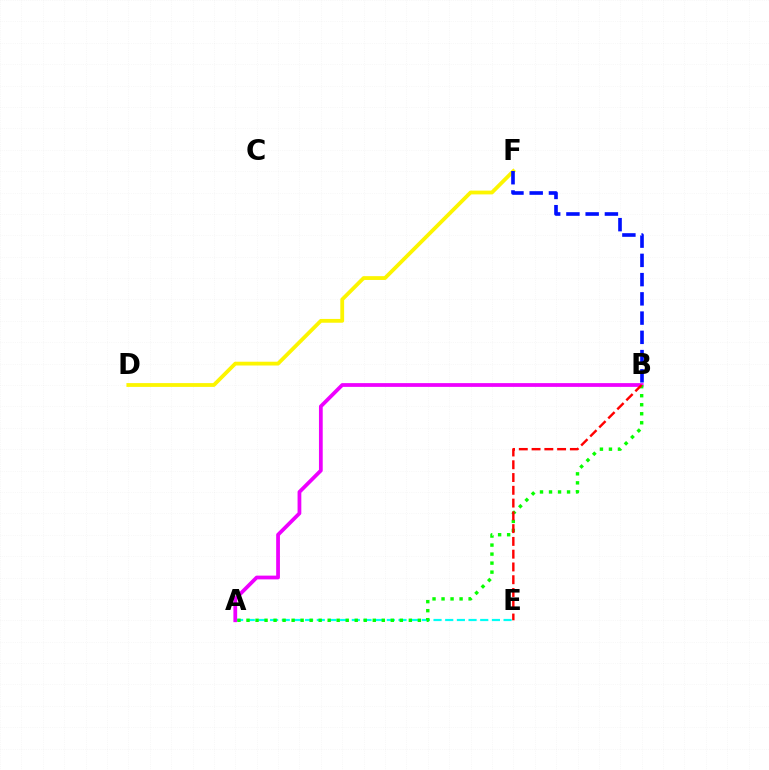{('A', 'E'): [{'color': '#00fff6', 'line_style': 'dashed', 'thickness': 1.59}], ('A', 'B'): [{'color': '#ee00ff', 'line_style': 'solid', 'thickness': 2.71}, {'color': '#08ff00', 'line_style': 'dotted', 'thickness': 2.45}], ('D', 'F'): [{'color': '#fcf500', 'line_style': 'solid', 'thickness': 2.73}], ('B', 'F'): [{'color': '#0010ff', 'line_style': 'dashed', 'thickness': 2.61}], ('B', 'E'): [{'color': '#ff0000', 'line_style': 'dashed', 'thickness': 1.74}]}